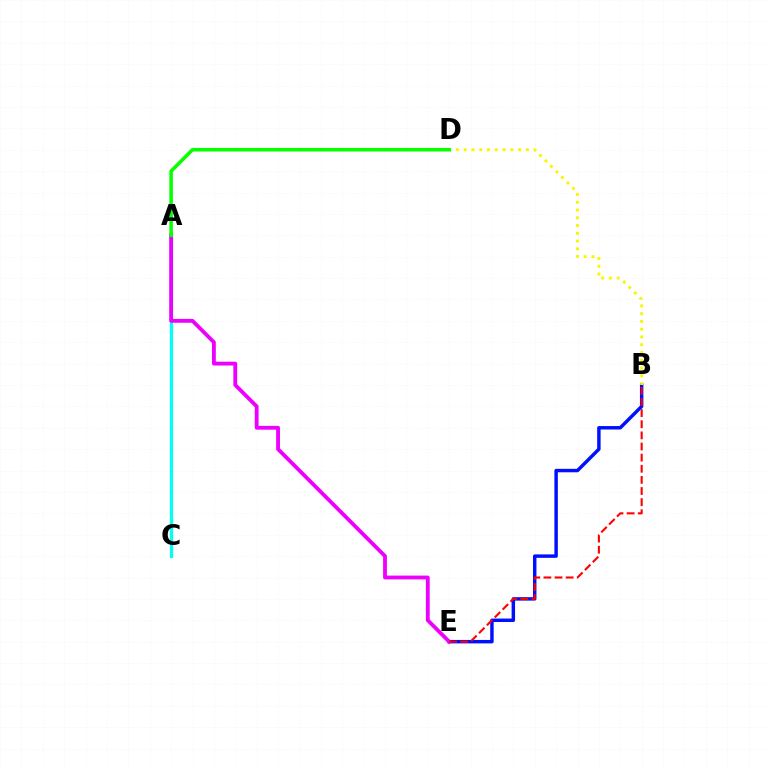{('B', 'E'): [{'color': '#0010ff', 'line_style': 'solid', 'thickness': 2.48}, {'color': '#ff0000', 'line_style': 'dashed', 'thickness': 1.51}], ('A', 'C'): [{'color': '#00fff6', 'line_style': 'solid', 'thickness': 2.33}], ('B', 'D'): [{'color': '#fcf500', 'line_style': 'dotted', 'thickness': 2.11}], ('A', 'E'): [{'color': '#ee00ff', 'line_style': 'solid', 'thickness': 2.75}], ('A', 'D'): [{'color': '#08ff00', 'line_style': 'solid', 'thickness': 2.56}]}